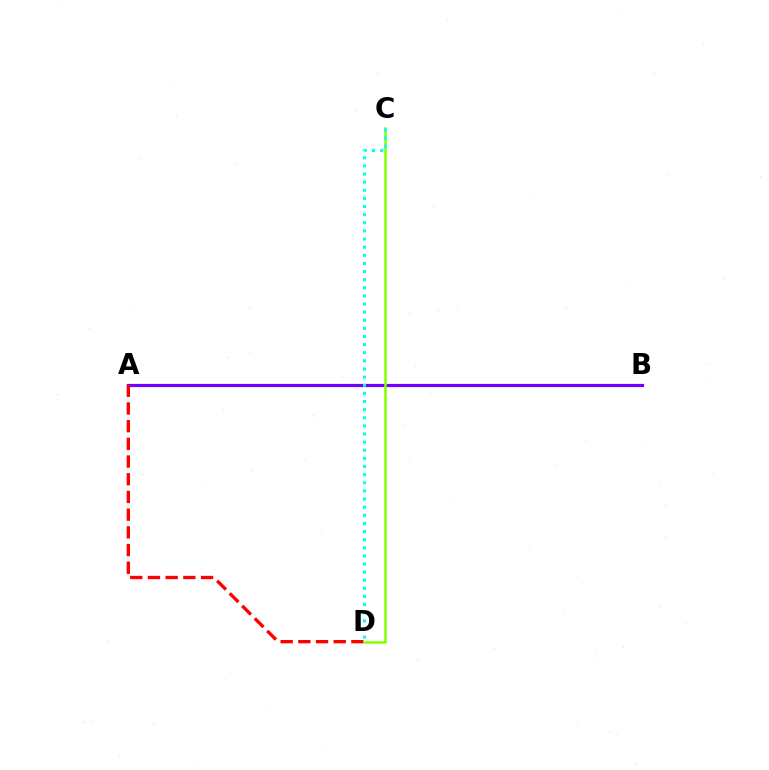{('A', 'B'): [{'color': '#7200ff', 'line_style': 'solid', 'thickness': 2.3}], ('A', 'D'): [{'color': '#ff0000', 'line_style': 'dashed', 'thickness': 2.4}], ('C', 'D'): [{'color': '#84ff00', 'line_style': 'solid', 'thickness': 1.81}, {'color': '#00fff6', 'line_style': 'dotted', 'thickness': 2.21}]}